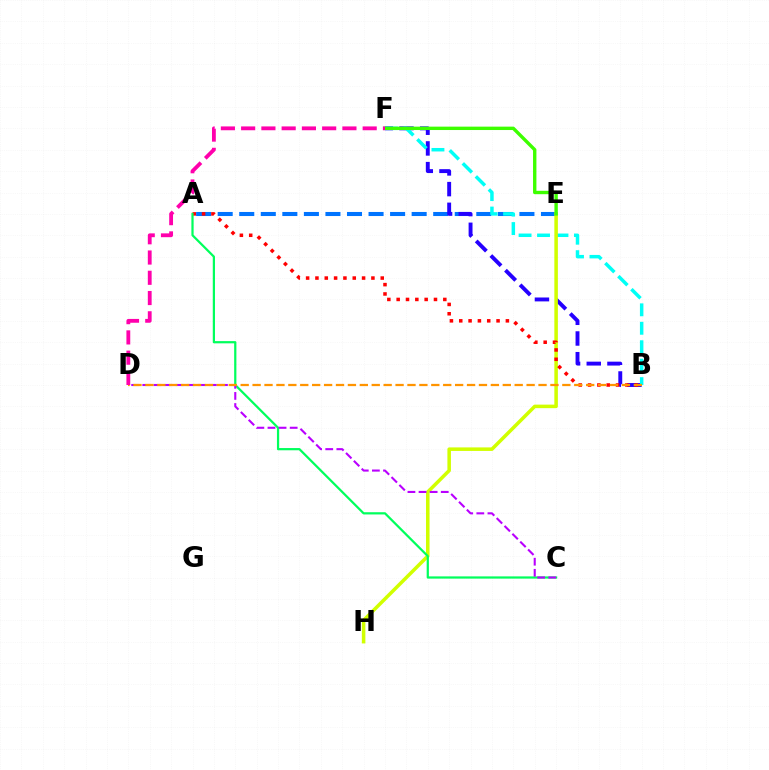{('A', 'E'): [{'color': '#0074ff', 'line_style': 'dashed', 'thickness': 2.93}], ('B', 'F'): [{'color': '#2500ff', 'line_style': 'dashed', 'thickness': 2.81}, {'color': '#00fff6', 'line_style': 'dashed', 'thickness': 2.51}], ('E', 'H'): [{'color': '#d1ff00', 'line_style': 'solid', 'thickness': 2.54}], ('A', 'B'): [{'color': '#ff0000', 'line_style': 'dotted', 'thickness': 2.53}], ('A', 'C'): [{'color': '#00ff5c', 'line_style': 'solid', 'thickness': 1.6}], ('C', 'D'): [{'color': '#b900ff', 'line_style': 'dashed', 'thickness': 1.51}], ('E', 'F'): [{'color': '#3dff00', 'line_style': 'solid', 'thickness': 2.44}], ('B', 'D'): [{'color': '#ff9400', 'line_style': 'dashed', 'thickness': 1.62}], ('D', 'F'): [{'color': '#ff00ac', 'line_style': 'dashed', 'thickness': 2.75}]}